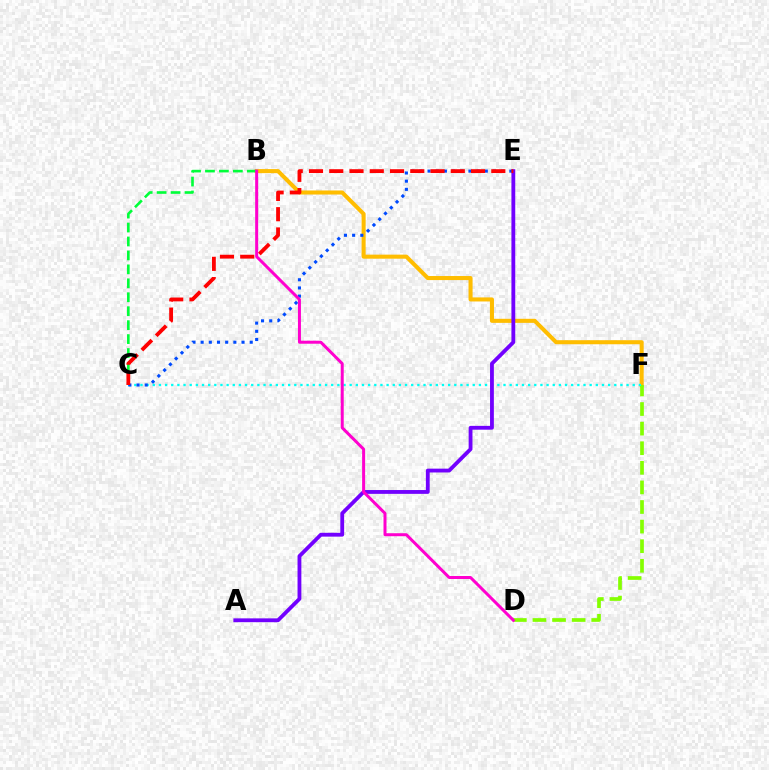{('B', 'F'): [{'color': '#ffbd00', 'line_style': 'solid', 'thickness': 2.92}], ('D', 'F'): [{'color': '#84ff00', 'line_style': 'dashed', 'thickness': 2.66}], ('B', 'C'): [{'color': '#00ff39', 'line_style': 'dashed', 'thickness': 1.89}], ('C', 'F'): [{'color': '#00fff6', 'line_style': 'dotted', 'thickness': 1.67}], ('C', 'E'): [{'color': '#004bff', 'line_style': 'dotted', 'thickness': 2.22}, {'color': '#ff0000', 'line_style': 'dashed', 'thickness': 2.75}], ('A', 'E'): [{'color': '#7200ff', 'line_style': 'solid', 'thickness': 2.75}], ('B', 'D'): [{'color': '#ff00cf', 'line_style': 'solid', 'thickness': 2.16}]}